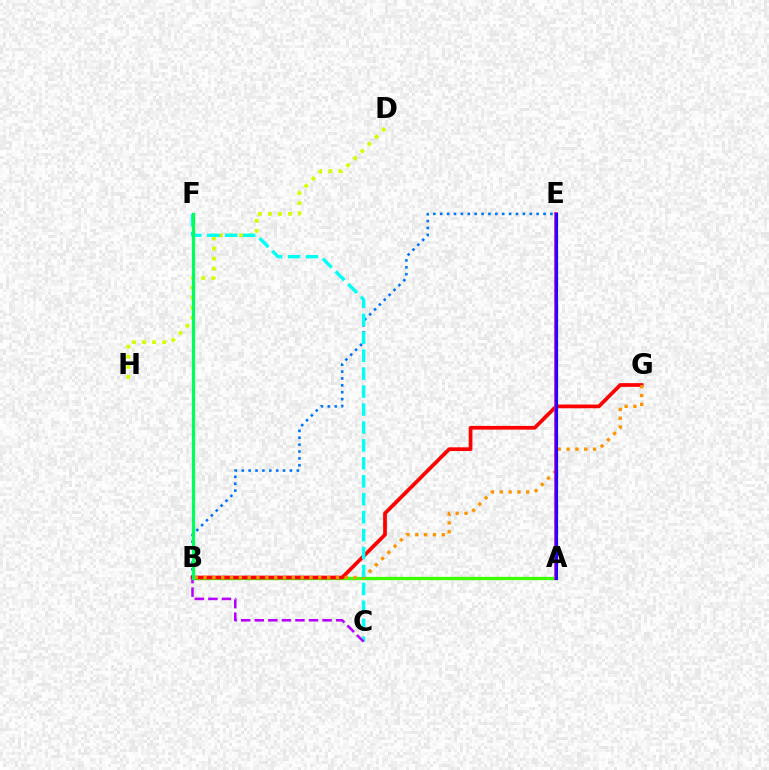{('B', 'E'): [{'color': '#0074ff', 'line_style': 'dotted', 'thickness': 1.87}], ('D', 'H'): [{'color': '#d1ff00', 'line_style': 'dotted', 'thickness': 2.74}], ('A', 'B'): [{'color': '#3dff00', 'line_style': 'solid', 'thickness': 2.38}], ('B', 'G'): [{'color': '#ff0000', 'line_style': 'solid', 'thickness': 2.67}, {'color': '#ff9400', 'line_style': 'dotted', 'thickness': 2.4}], ('A', 'E'): [{'color': '#ff00ac', 'line_style': 'solid', 'thickness': 2.64}, {'color': '#2500ff', 'line_style': 'solid', 'thickness': 2.29}], ('C', 'F'): [{'color': '#00fff6', 'line_style': 'dashed', 'thickness': 2.44}], ('B', 'C'): [{'color': '#b900ff', 'line_style': 'dashed', 'thickness': 1.84}], ('B', 'F'): [{'color': '#00ff5c', 'line_style': 'solid', 'thickness': 2.36}]}